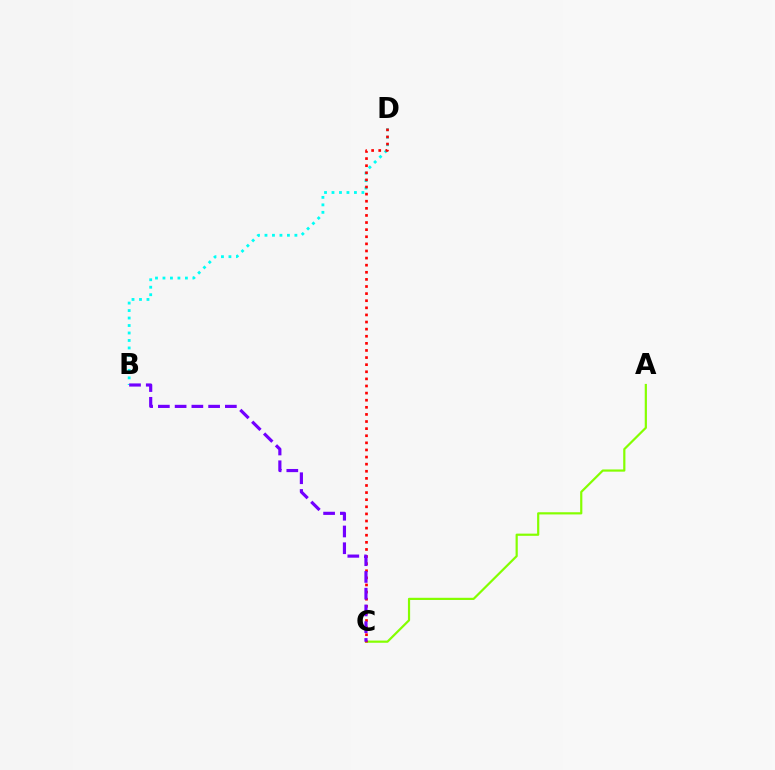{('B', 'D'): [{'color': '#00fff6', 'line_style': 'dotted', 'thickness': 2.03}], ('A', 'C'): [{'color': '#84ff00', 'line_style': 'solid', 'thickness': 1.58}], ('C', 'D'): [{'color': '#ff0000', 'line_style': 'dotted', 'thickness': 1.93}], ('B', 'C'): [{'color': '#7200ff', 'line_style': 'dashed', 'thickness': 2.28}]}